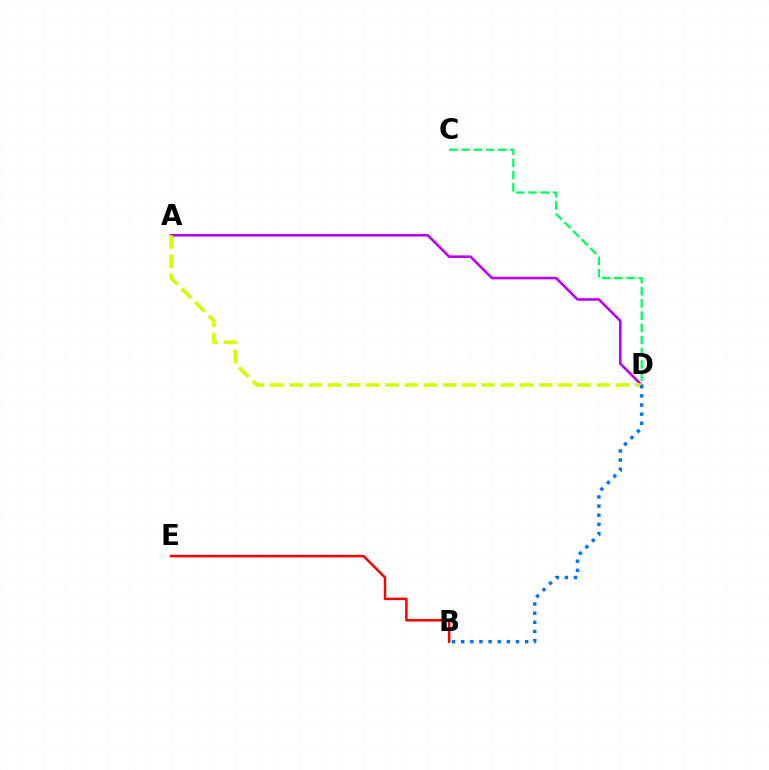{('A', 'D'): [{'color': '#b900ff', 'line_style': 'solid', 'thickness': 1.86}, {'color': '#d1ff00', 'line_style': 'dashed', 'thickness': 2.61}], ('B', 'E'): [{'color': '#ff0000', 'line_style': 'solid', 'thickness': 1.81}], ('C', 'D'): [{'color': '#00ff5c', 'line_style': 'dashed', 'thickness': 1.66}], ('B', 'D'): [{'color': '#0074ff', 'line_style': 'dotted', 'thickness': 2.48}]}